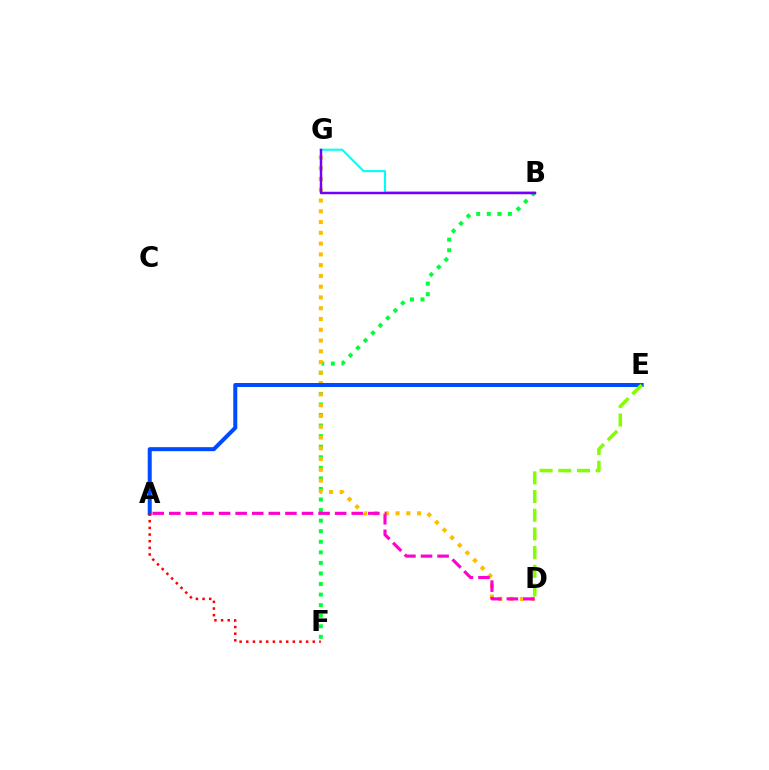{('B', 'F'): [{'color': '#00ff39', 'line_style': 'dotted', 'thickness': 2.87}], ('D', 'G'): [{'color': '#ffbd00', 'line_style': 'dotted', 'thickness': 2.93}], ('B', 'G'): [{'color': '#00fff6', 'line_style': 'solid', 'thickness': 1.5}, {'color': '#7200ff', 'line_style': 'solid', 'thickness': 1.79}], ('A', 'D'): [{'color': '#ff00cf', 'line_style': 'dashed', 'thickness': 2.25}], ('A', 'E'): [{'color': '#004bff', 'line_style': 'solid', 'thickness': 2.89}], ('D', 'E'): [{'color': '#84ff00', 'line_style': 'dashed', 'thickness': 2.54}], ('A', 'F'): [{'color': '#ff0000', 'line_style': 'dotted', 'thickness': 1.81}]}